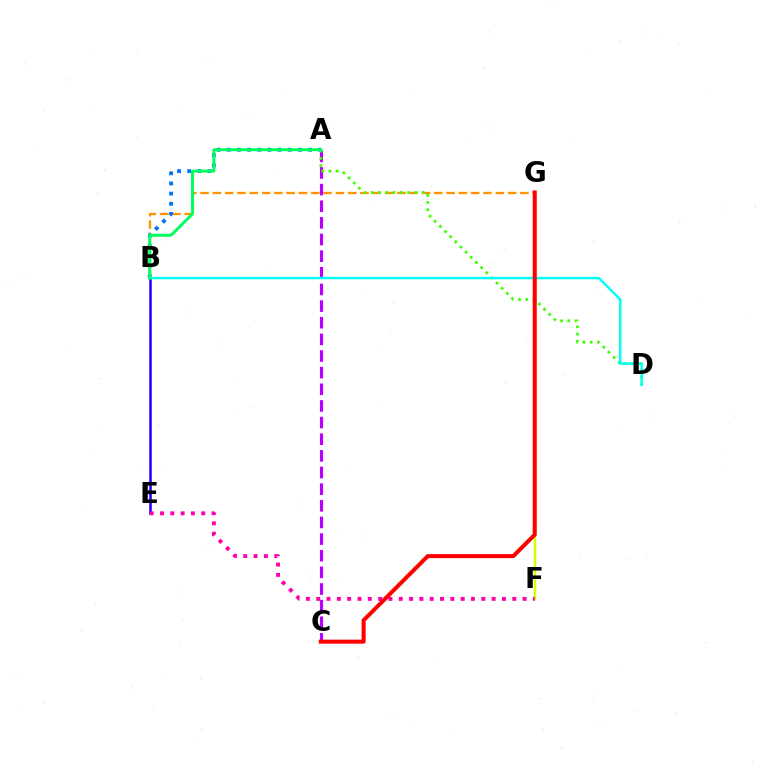{('B', 'G'): [{'color': '#ff9400', 'line_style': 'dashed', 'thickness': 1.67}], ('A', 'B'): [{'color': '#0074ff', 'line_style': 'dotted', 'thickness': 2.76}, {'color': '#00ff5c', 'line_style': 'solid', 'thickness': 2.12}], ('A', 'C'): [{'color': '#b900ff', 'line_style': 'dashed', 'thickness': 2.26}], ('A', 'D'): [{'color': '#3dff00', 'line_style': 'dotted', 'thickness': 1.98}], ('B', 'E'): [{'color': '#2500ff', 'line_style': 'solid', 'thickness': 1.83}], ('F', 'G'): [{'color': '#d1ff00', 'line_style': 'solid', 'thickness': 1.72}], ('E', 'F'): [{'color': '#ff00ac', 'line_style': 'dotted', 'thickness': 2.8}], ('B', 'D'): [{'color': '#00fff6', 'line_style': 'solid', 'thickness': 1.76}], ('C', 'G'): [{'color': '#ff0000', 'line_style': 'solid', 'thickness': 2.91}]}